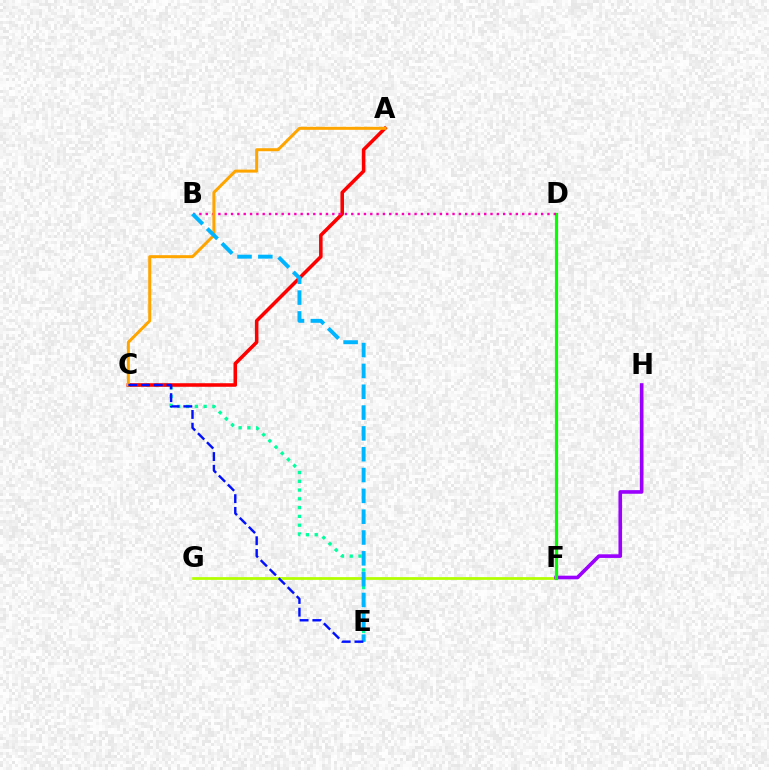{('F', 'G'): [{'color': '#b3ff00', 'line_style': 'solid', 'thickness': 1.98}], ('F', 'H'): [{'color': '#9b00ff', 'line_style': 'solid', 'thickness': 2.61}], ('C', 'E'): [{'color': '#00ff9d', 'line_style': 'dotted', 'thickness': 2.38}, {'color': '#0010ff', 'line_style': 'dashed', 'thickness': 1.73}], ('D', 'F'): [{'color': '#08ff00', 'line_style': 'solid', 'thickness': 2.3}], ('A', 'C'): [{'color': '#ff0000', 'line_style': 'solid', 'thickness': 2.56}, {'color': '#ffa500', 'line_style': 'solid', 'thickness': 2.17}], ('B', 'D'): [{'color': '#ff00bd', 'line_style': 'dotted', 'thickness': 1.72}], ('B', 'E'): [{'color': '#00b5ff', 'line_style': 'dashed', 'thickness': 2.83}]}